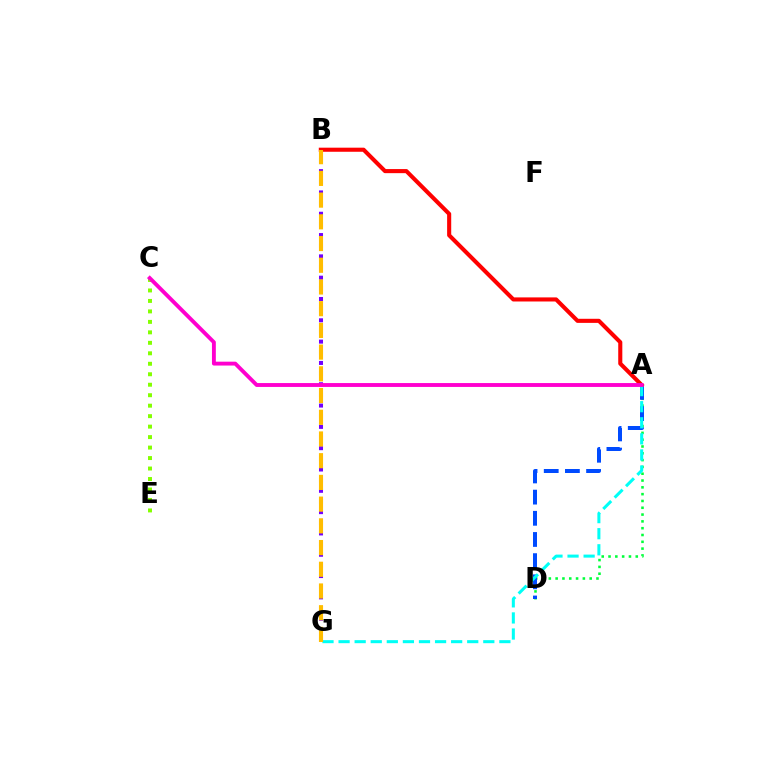{('C', 'E'): [{'color': '#84ff00', 'line_style': 'dotted', 'thickness': 2.85}], ('A', 'D'): [{'color': '#00ff39', 'line_style': 'dotted', 'thickness': 1.85}, {'color': '#004bff', 'line_style': 'dashed', 'thickness': 2.88}], ('B', 'G'): [{'color': '#7200ff', 'line_style': 'dotted', 'thickness': 2.9}, {'color': '#ffbd00', 'line_style': 'dashed', 'thickness': 2.95}], ('A', 'B'): [{'color': '#ff0000', 'line_style': 'solid', 'thickness': 2.94}], ('A', 'G'): [{'color': '#00fff6', 'line_style': 'dashed', 'thickness': 2.18}], ('A', 'C'): [{'color': '#ff00cf', 'line_style': 'solid', 'thickness': 2.79}]}